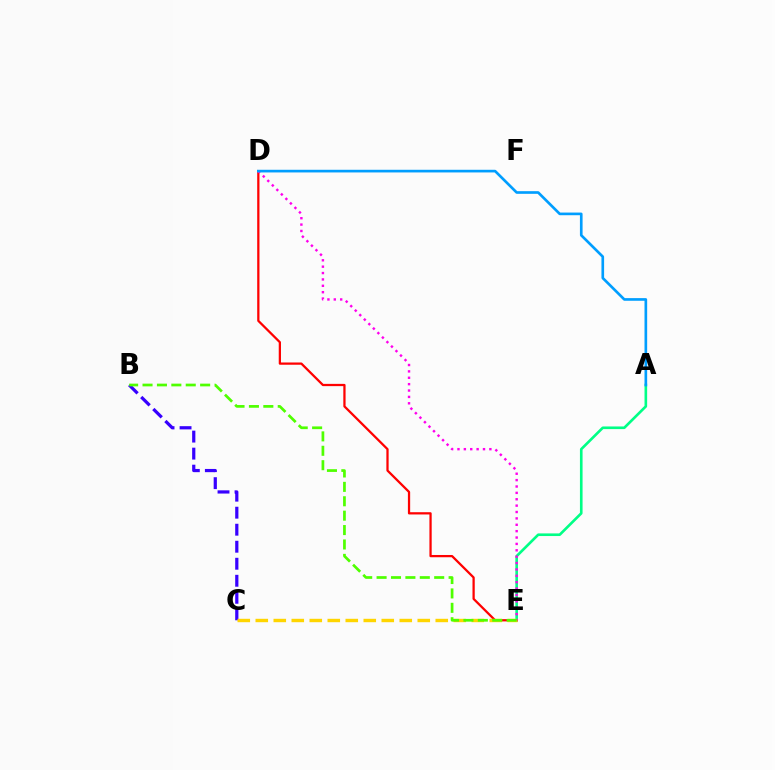{('A', 'E'): [{'color': '#00ff86', 'line_style': 'solid', 'thickness': 1.89}], ('D', 'E'): [{'color': '#ff0000', 'line_style': 'solid', 'thickness': 1.62}, {'color': '#ff00ed', 'line_style': 'dotted', 'thickness': 1.73}], ('B', 'C'): [{'color': '#3700ff', 'line_style': 'dashed', 'thickness': 2.31}], ('C', 'E'): [{'color': '#ffd500', 'line_style': 'dashed', 'thickness': 2.45}], ('A', 'D'): [{'color': '#009eff', 'line_style': 'solid', 'thickness': 1.91}], ('B', 'E'): [{'color': '#4fff00', 'line_style': 'dashed', 'thickness': 1.96}]}